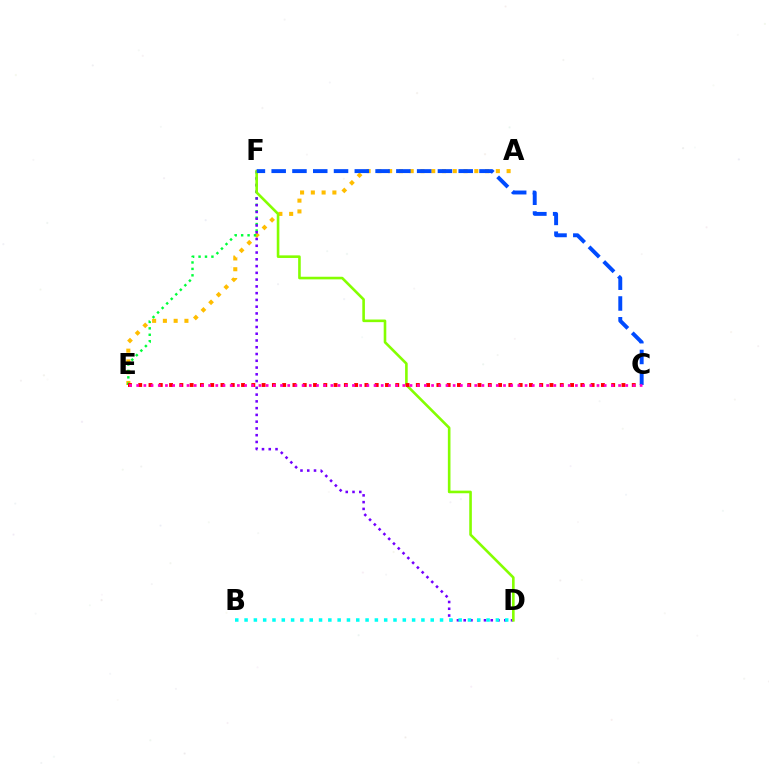{('A', 'E'): [{'color': '#ffbd00', 'line_style': 'dotted', 'thickness': 2.93}], ('E', 'F'): [{'color': '#00ff39', 'line_style': 'dotted', 'thickness': 1.75}], ('D', 'F'): [{'color': '#7200ff', 'line_style': 'dotted', 'thickness': 1.84}, {'color': '#84ff00', 'line_style': 'solid', 'thickness': 1.88}], ('B', 'D'): [{'color': '#00fff6', 'line_style': 'dotted', 'thickness': 2.53}], ('C', 'F'): [{'color': '#004bff', 'line_style': 'dashed', 'thickness': 2.82}], ('C', 'E'): [{'color': '#ff0000', 'line_style': 'dotted', 'thickness': 2.79}, {'color': '#ff00cf', 'line_style': 'dotted', 'thickness': 1.95}]}